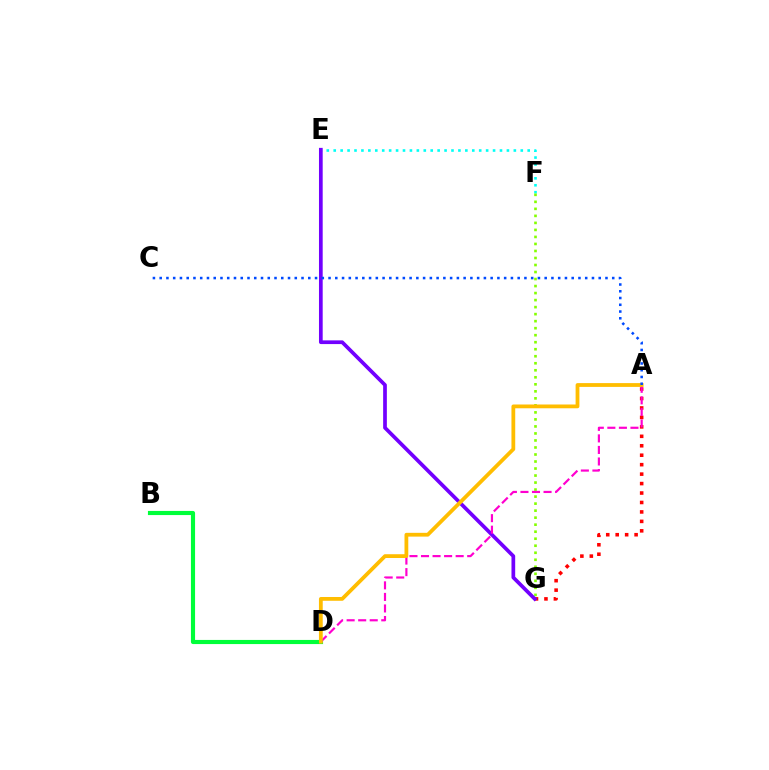{('E', 'F'): [{'color': '#00fff6', 'line_style': 'dotted', 'thickness': 1.88}], ('F', 'G'): [{'color': '#84ff00', 'line_style': 'dotted', 'thickness': 1.91}], ('A', 'G'): [{'color': '#ff0000', 'line_style': 'dotted', 'thickness': 2.57}], ('E', 'G'): [{'color': '#7200ff', 'line_style': 'solid', 'thickness': 2.67}], ('B', 'D'): [{'color': '#00ff39', 'line_style': 'solid', 'thickness': 2.97}], ('A', 'D'): [{'color': '#ff00cf', 'line_style': 'dashed', 'thickness': 1.57}, {'color': '#ffbd00', 'line_style': 'solid', 'thickness': 2.73}], ('A', 'C'): [{'color': '#004bff', 'line_style': 'dotted', 'thickness': 1.84}]}